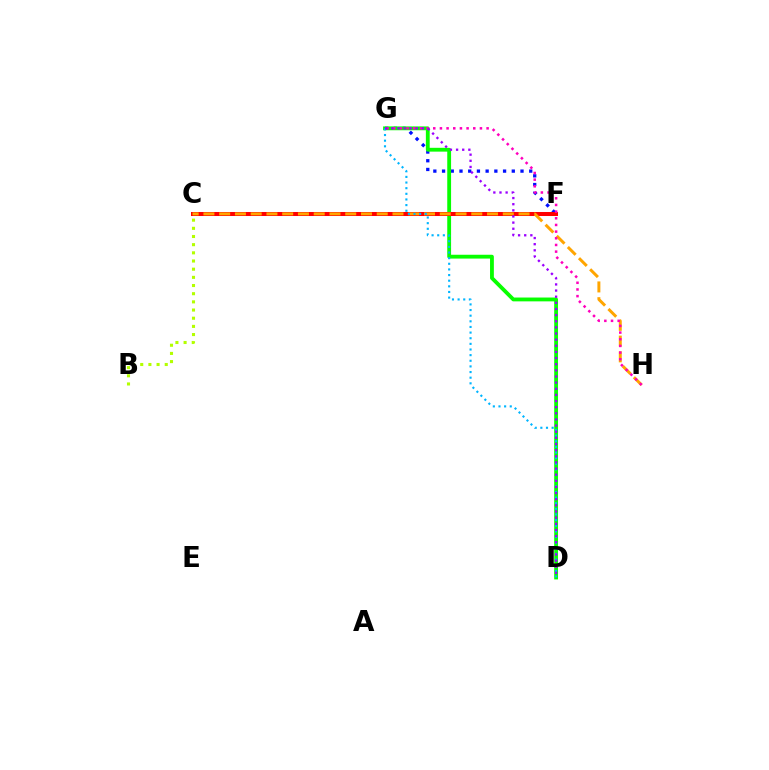{('B', 'C'): [{'color': '#b3ff00', 'line_style': 'dotted', 'thickness': 2.22}], ('C', 'F'): [{'color': '#00ff9d', 'line_style': 'dashed', 'thickness': 2.87}, {'color': '#ff0000', 'line_style': 'solid', 'thickness': 2.89}], ('F', 'G'): [{'color': '#0010ff', 'line_style': 'dotted', 'thickness': 2.37}], ('D', 'G'): [{'color': '#08ff00', 'line_style': 'solid', 'thickness': 2.75}, {'color': '#00b5ff', 'line_style': 'dotted', 'thickness': 1.53}, {'color': '#9b00ff', 'line_style': 'dotted', 'thickness': 1.67}], ('C', 'H'): [{'color': '#ffa500', 'line_style': 'dashed', 'thickness': 2.14}], ('G', 'H'): [{'color': '#ff00bd', 'line_style': 'dotted', 'thickness': 1.81}]}